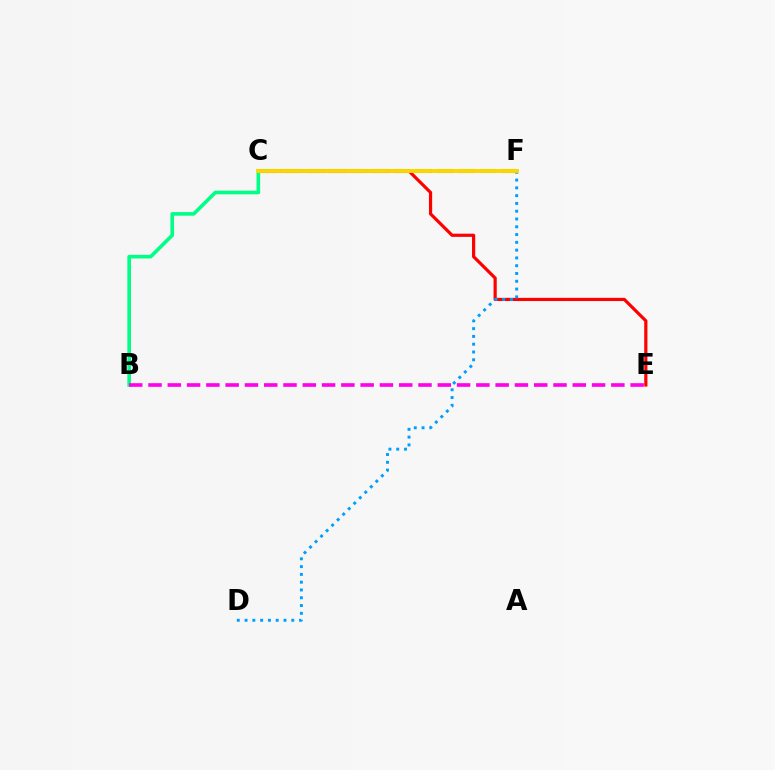{('C', 'F'): [{'color': '#3700ff', 'line_style': 'dotted', 'thickness': 2.88}, {'color': '#4fff00', 'line_style': 'dashed', 'thickness': 2.95}, {'color': '#ffd500', 'line_style': 'solid', 'thickness': 2.79}], ('C', 'E'): [{'color': '#ff0000', 'line_style': 'solid', 'thickness': 2.3}], ('B', 'C'): [{'color': '#00ff86', 'line_style': 'solid', 'thickness': 2.6}], ('B', 'E'): [{'color': '#ff00ed', 'line_style': 'dashed', 'thickness': 2.62}], ('D', 'F'): [{'color': '#009eff', 'line_style': 'dotted', 'thickness': 2.12}]}